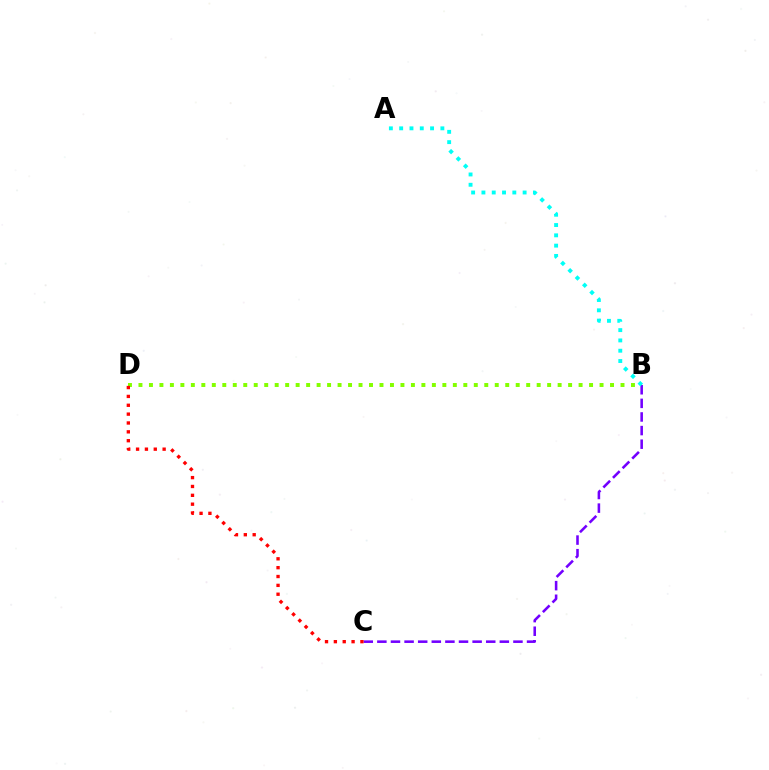{('B', 'D'): [{'color': '#84ff00', 'line_style': 'dotted', 'thickness': 2.85}], ('B', 'C'): [{'color': '#7200ff', 'line_style': 'dashed', 'thickness': 1.85}], ('C', 'D'): [{'color': '#ff0000', 'line_style': 'dotted', 'thickness': 2.41}], ('A', 'B'): [{'color': '#00fff6', 'line_style': 'dotted', 'thickness': 2.8}]}